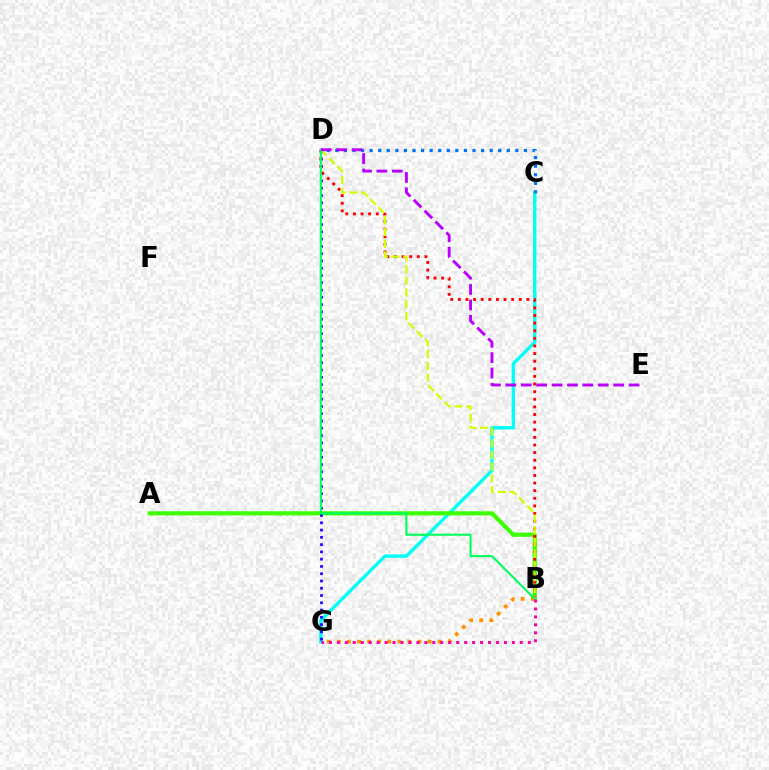{('C', 'G'): [{'color': '#00fff6', 'line_style': 'solid', 'thickness': 2.42}], ('A', 'B'): [{'color': '#3dff00', 'line_style': 'solid', 'thickness': 2.98}], ('B', 'G'): [{'color': '#ff9400', 'line_style': 'dotted', 'thickness': 2.74}, {'color': '#ff00ac', 'line_style': 'dotted', 'thickness': 2.16}], ('D', 'G'): [{'color': '#2500ff', 'line_style': 'dotted', 'thickness': 1.98}], ('B', 'D'): [{'color': '#ff0000', 'line_style': 'dotted', 'thickness': 2.07}, {'color': '#d1ff00', 'line_style': 'dashed', 'thickness': 1.59}, {'color': '#00ff5c', 'line_style': 'solid', 'thickness': 1.51}], ('C', 'D'): [{'color': '#0074ff', 'line_style': 'dotted', 'thickness': 2.33}], ('D', 'E'): [{'color': '#b900ff', 'line_style': 'dashed', 'thickness': 2.09}]}